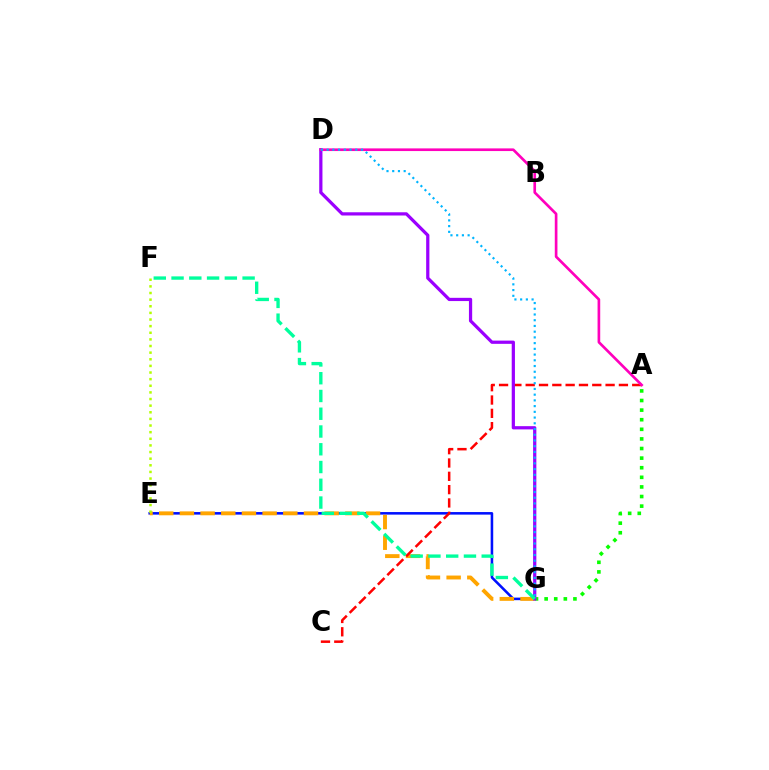{('E', 'G'): [{'color': '#0010ff', 'line_style': 'solid', 'thickness': 1.84}, {'color': '#ffa500', 'line_style': 'dashed', 'thickness': 2.81}], ('A', 'G'): [{'color': '#08ff00', 'line_style': 'dotted', 'thickness': 2.61}], ('A', 'C'): [{'color': '#ff0000', 'line_style': 'dashed', 'thickness': 1.81}], ('D', 'G'): [{'color': '#9b00ff', 'line_style': 'solid', 'thickness': 2.33}, {'color': '#00b5ff', 'line_style': 'dotted', 'thickness': 1.56}], ('E', 'F'): [{'color': '#b3ff00', 'line_style': 'dotted', 'thickness': 1.8}], ('A', 'D'): [{'color': '#ff00bd', 'line_style': 'solid', 'thickness': 1.92}], ('F', 'G'): [{'color': '#00ff9d', 'line_style': 'dashed', 'thickness': 2.41}]}